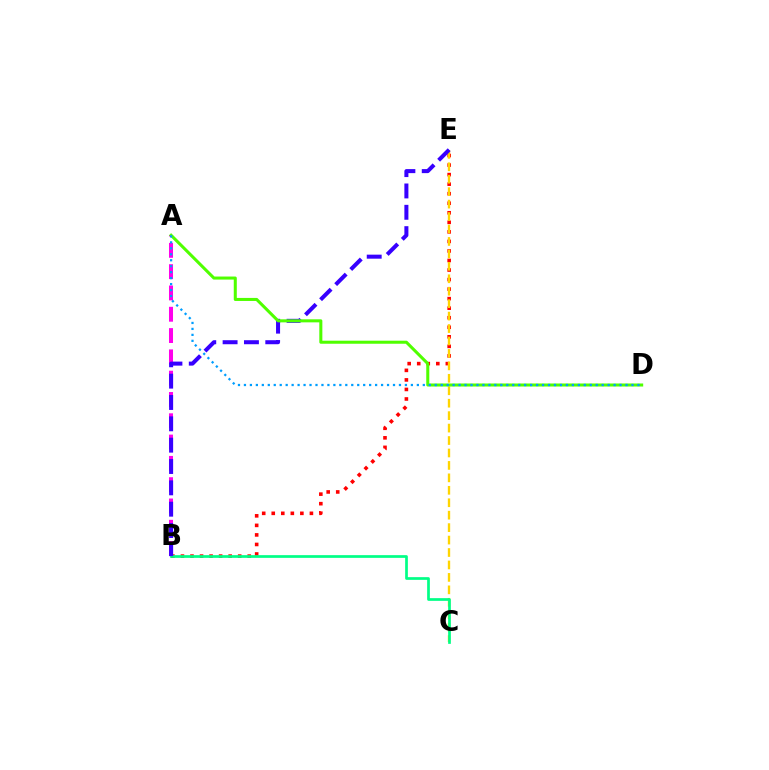{('B', 'E'): [{'color': '#ff0000', 'line_style': 'dotted', 'thickness': 2.59}, {'color': '#3700ff', 'line_style': 'dashed', 'thickness': 2.9}], ('C', 'E'): [{'color': '#ffd500', 'line_style': 'dashed', 'thickness': 1.69}], ('B', 'C'): [{'color': '#00ff86', 'line_style': 'solid', 'thickness': 1.95}], ('A', 'B'): [{'color': '#ff00ed', 'line_style': 'dashed', 'thickness': 2.89}], ('A', 'D'): [{'color': '#4fff00', 'line_style': 'solid', 'thickness': 2.19}, {'color': '#009eff', 'line_style': 'dotted', 'thickness': 1.62}]}